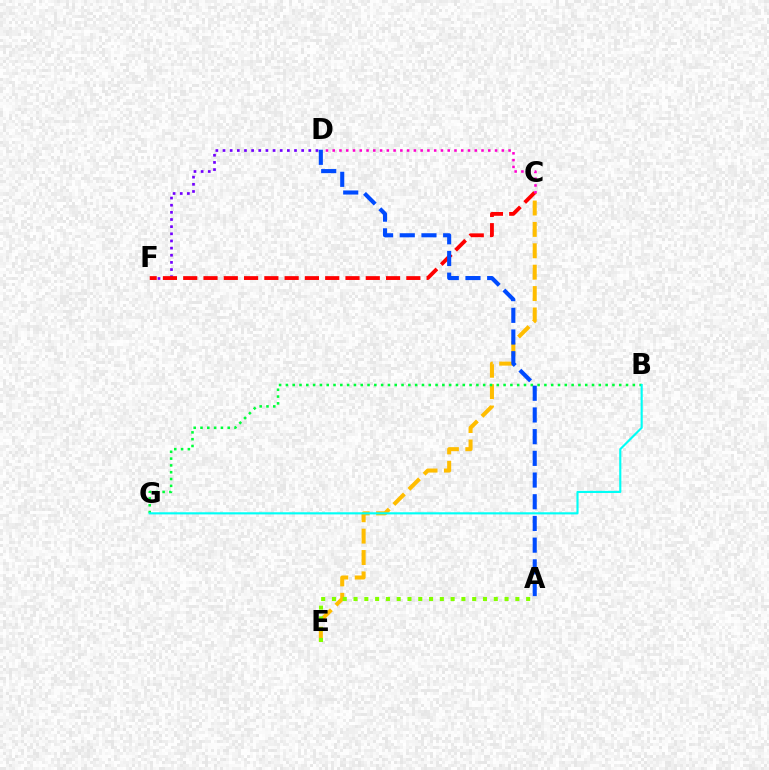{('D', 'F'): [{'color': '#7200ff', 'line_style': 'dotted', 'thickness': 1.94}], ('C', 'E'): [{'color': '#ffbd00', 'line_style': 'dashed', 'thickness': 2.91}], ('B', 'G'): [{'color': '#00ff39', 'line_style': 'dotted', 'thickness': 1.85}, {'color': '#00fff6', 'line_style': 'solid', 'thickness': 1.53}], ('A', 'E'): [{'color': '#84ff00', 'line_style': 'dotted', 'thickness': 2.93}], ('C', 'F'): [{'color': '#ff0000', 'line_style': 'dashed', 'thickness': 2.76}], ('C', 'D'): [{'color': '#ff00cf', 'line_style': 'dotted', 'thickness': 1.84}], ('A', 'D'): [{'color': '#004bff', 'line_style': 'dashed', 'thickness': 2.95}]}